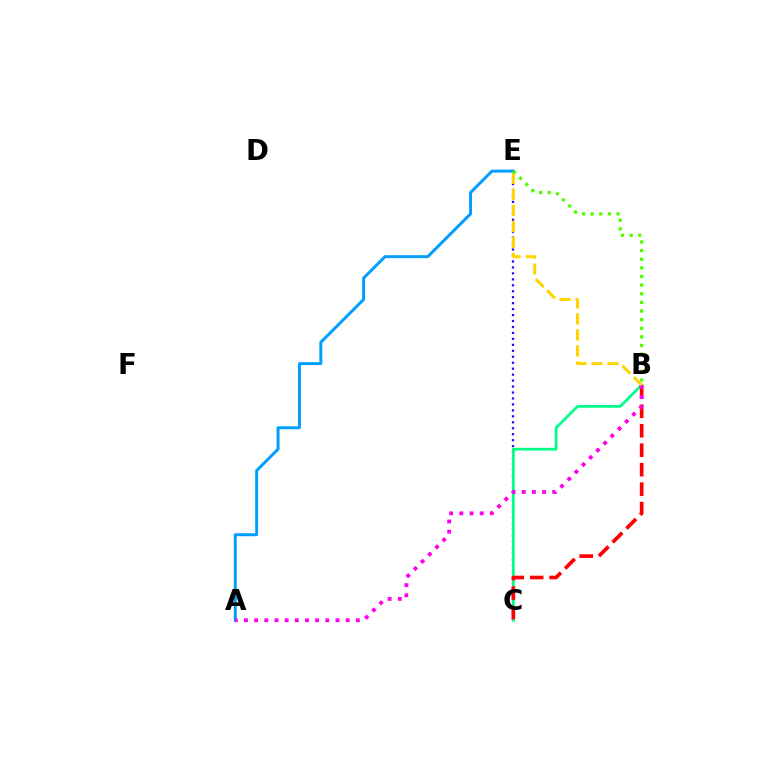{('C', 'E'): [{'color': '#3700ff', 'line_style': 'dotted', 'thickness': 1.62}], ('B', 'C'): [{'color': '#00ff86', 'line_style': 'solid', 'thickness': 1.95}, {'color': '#ff0000', 'line_style': 'dashed', 'thickness': 2.64}], ('A', 'E'): [{'color': '#009eff', 'line_style': 'solid', 'thickness': 2.13}], ('A', 'B'): [{'color': '#ff00ed', 'line_style': 'dotted', 'thickness': 2.76}], ('B', 'E'): [{'color': '#ffd500', 'line_style': 'dashed', 'thickness': 2.18}, {'color': '#4fff00', 'line_style': 'dotted', 'thickness': 2.34}]}